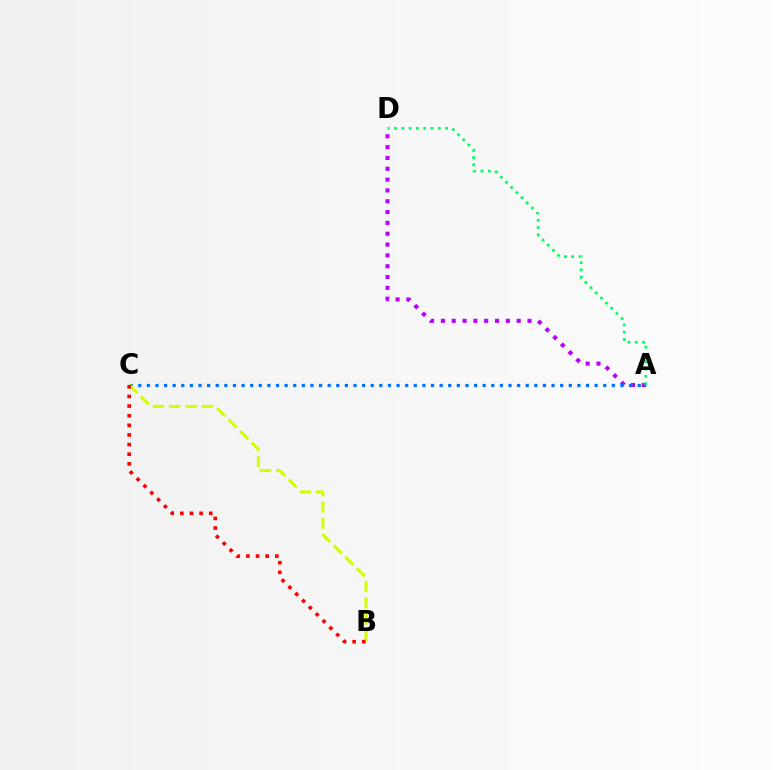{('A', 'D'): [{'color': '#b900ff', 'line_style': 'dotted', 'thickness': 2.94}, {'color': '#00ff5c', 'line_style': 'dotted', 'thickness': 1.98}], ('A', 'C'): [{'color': '#0074ff', 'line_style': 'dotted', 'thickness': 2.34}], ('B', 'C'): [{'color': '#d1ff00', 'line_style': 'dashed', 'thickness': 2.21}, {'color': '#ff0000', 'line_style': 'dotted', 'thickness': 2.62}]}